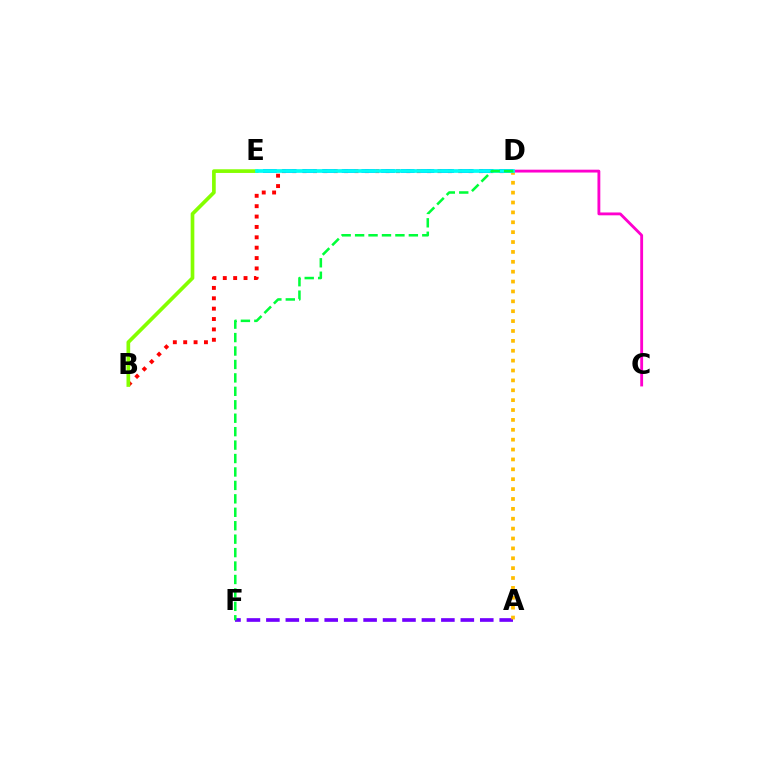{('A', 'F'): [{'color': '#7200ff', 'line_style': 'dashed', 'thickness': 2.64}], ('B', 'D'): [{'color': '#ff0000', 'line_style': 'dotted', 'thickness': 2.82}], ('B', 'E'): [{'color': '#84ff00', 'line_style': 'solid', 'thickness': 2.65}], ('D', 'E'): [{'color': '#004bff', 'line_style': 'dashed', 'thickness': 2.67}, {'color': '#00fff6', 'line_style': 'solid', 'thickness': 2.67}], ('A', 'D'): [{'color': '#ffbd00', 'line_style': 'dotted', 'thickness': 2.68}], ('C', 'D'): [{'color': '#ff00cf', 'line_style': 'solid', 'thickness': 2.05}], ('D', 'F'): [{'color': '#00ff39', 'line_style': 'dashed', 'thickness': 1.83}]}